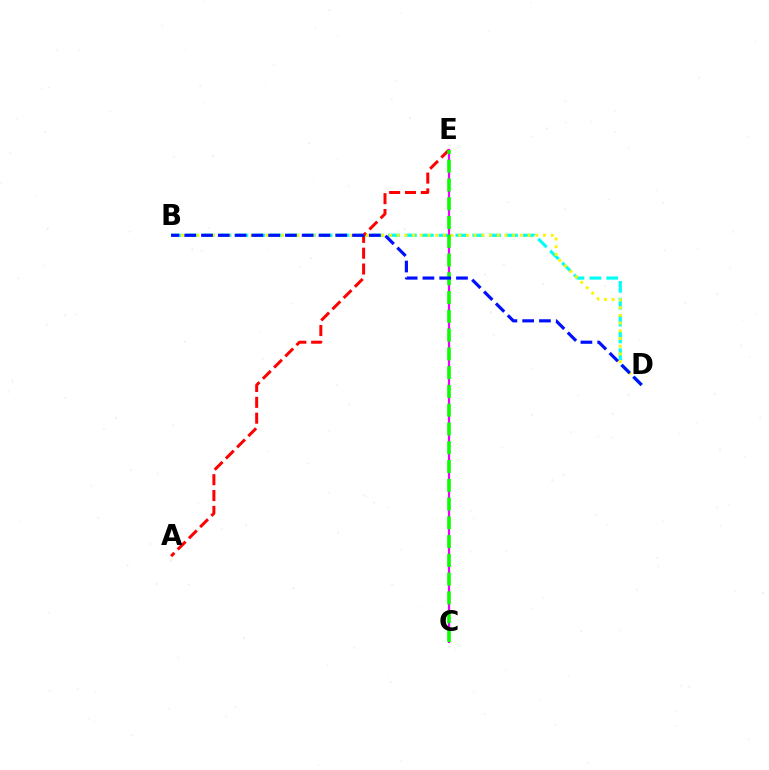{('B', 'D'): [{'color': '#00fff6', 'line_style': 'dashed', 'thickness': 2.29}, {'color': '#fcf500', 'line_style': 'dotted', 'thickness': 2.09}, {'color': '#0010ff', 'line_style': 'dashed', 'thickness': 2.28}], ('A', 'E'): [{'color': '#ff0000', 'line_style': 'dashed', 'thickness': 2.15}], ('C', 'E'): [{'color': '#ee00ff', 'line_style': 'solid', 'thickness': 1.59}, {'color': '#08ff00', 'line_style': 'dashed', 'thickness': 2.55}]}